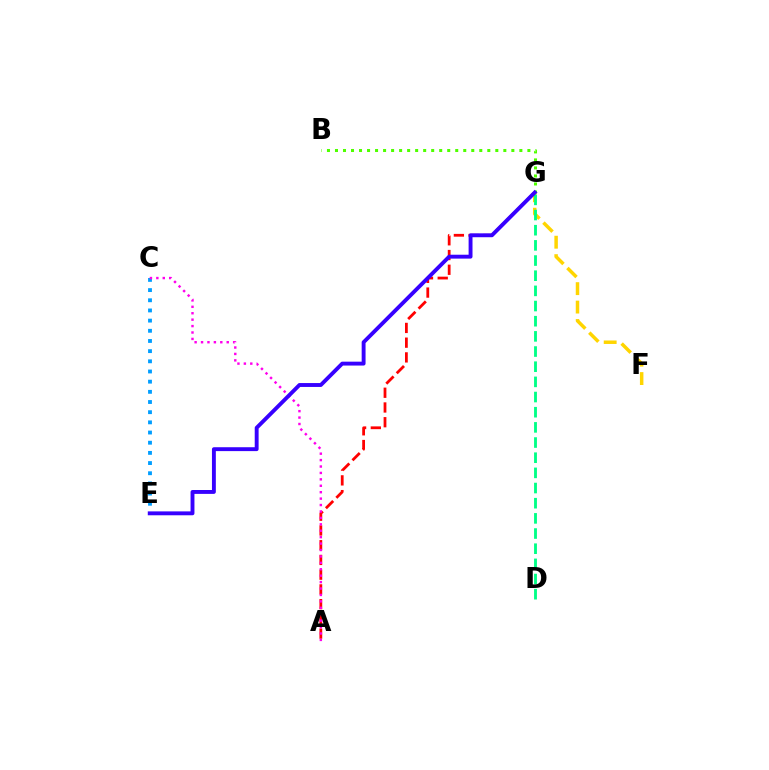{('C', 'E'): [{'color': '#009eff', 'line_style': 'dotted', 'thickness': 2.76}], ('A', 'G'): [{'color': '#ff0000', 'line_style': 'dashed', 'thickness': 2.0}], ('B', 'G'): [{'color': '#4fff00', 'line_style': 'dotted', 'thickness': 2.18}], ('F', 'G'): [{'color': '#ffd500', 'line_style': 'dashed', 'thickness': 2.5}], ('A', 'C'): [{'color': '#ff00ed', 'line_style': 'dotted', 'thickness': 1.74}], ('D', 'G'): [{'color': '#00ff86', 'line_style': 'dashed', 'thickness': 2.06}], ('E', 'G'): [{'color': '#3700ff', 'line_style': 'solid', 'thickness': 2.8}]}